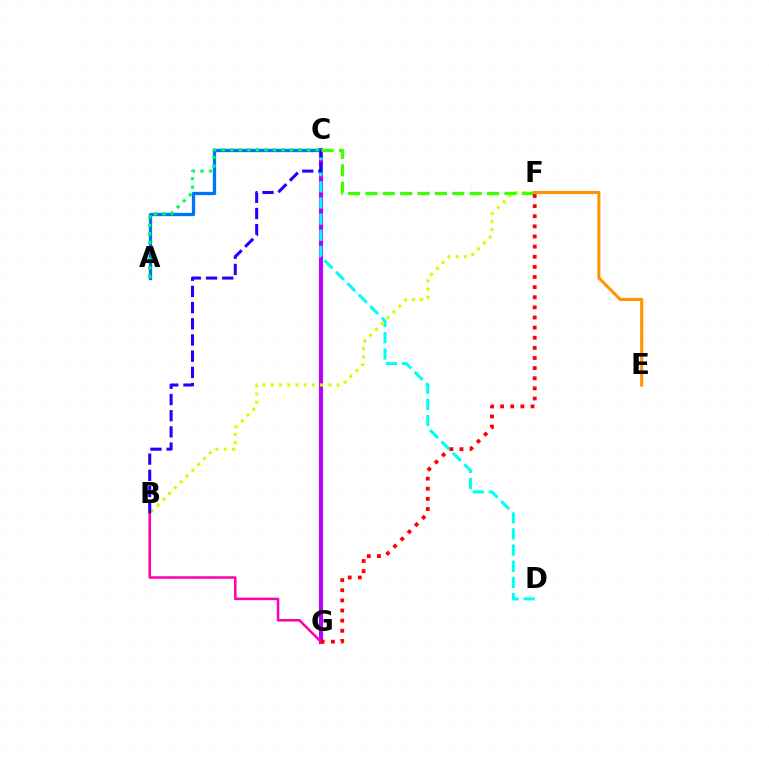{('C', 'G'): [{'color': '#b900ff', 'line_style': 'solid', 'thickness': 2.95}], ('A', 'C'): [{'color': '#0074ff', 'line_style': 'solid', 'thickness': 2.37}, {'color': '#00ff5c', 'line_style': 'dotted', 'thickness': 2.32}], ('B', 'G'): [{'color': '#ff00ac', 'line_style': 'solid', 'thickness': 1.82}], ('C', 'D'): [{'color': '#00fff6', 'line_style': 'dashed', 'thickness': 2.19}], ('B', 'F'): [{'color': '#d1ff00', 'line_style': 'dotted', 'thickness': 2.23}], ('B', 'C'): [{'color': '#2500ff', 'line_style': 'dashed', 'thickness': 2.2}], ('C', 'F'): [{'color': '#3dff00', 'line_style': 'dashed', 'thickness': 2.36}], ('F', 'G'): [{'color': '#ff0000', 'line_style': 'dotted', 'thickness': 2.75}], ('E', 'F'): [{'color': '#ff9400', 'line_style': 'solid', 'thickness': 2.22}]}